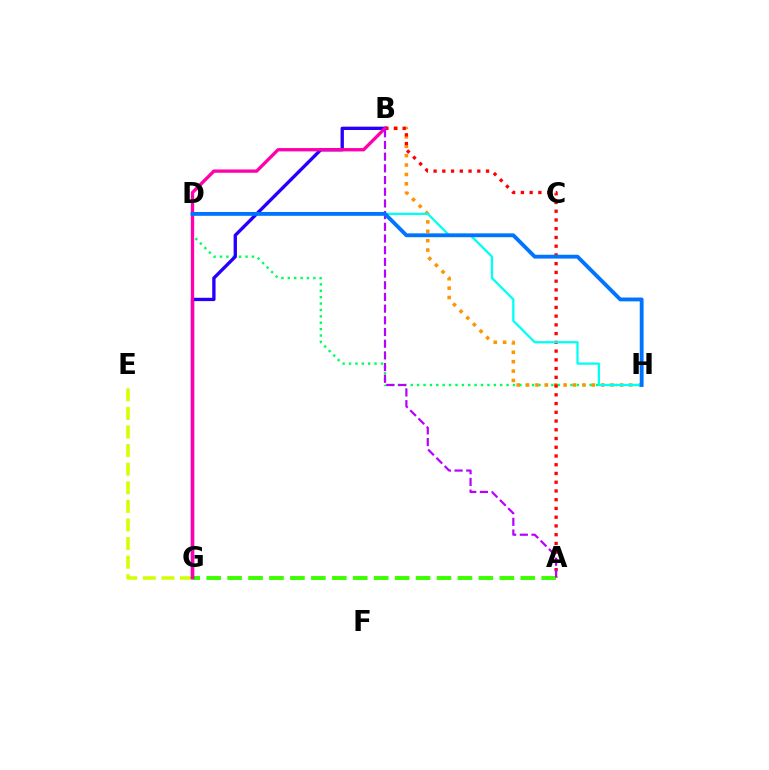{('D', 'H'): [{'color': '#00ff5c', 'line_style': 'dotted', 'thickness': 1.74}, {'color': '#00fff6', 'line_style': 'solid', 'thickness': 1.64}, {'color': '#0074ff', 'line_style': 'solid', 'thickness': 2.76}], ('B', 'H'): [{'color': '#ff9400', 'line_style': 'dotted', 'thickness': 2.55}], ('E', 'G'): [{'color': '#d1ff00', 'line_style': 'dashed', 'thickness': 2.53}], ('A', 'B'): [{'color': '#ff0000', 'line_style': 'dotted', 'thickness': 2.38}, {'color': '#b900ff', 'line_style': 'dashed', 'thickness': 1.59}], ('A', 'G'): [{'color': '#3dff00', 'line_style': 'dashed', 'thickness': 2.84}], ('B', 'G'): [{'color': '#2500ff', 'line_style': 'solid', 'thickness': 2.4}, {'color': '#ff00ac', 'line_style': 'solid', 'thickness': 2.39}]}